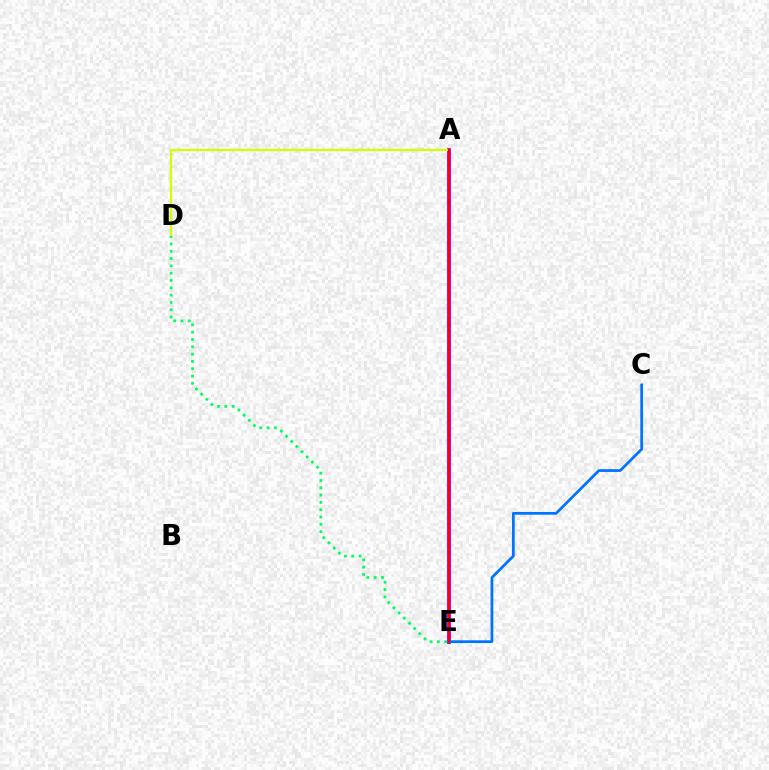{('D', 'E'): [{'color': '#00ff5c', 'line_style': 'dotted', 'thickness': 1.99}], ('A', 'E'): [{'color': '#b900ff', 'line_style': 'solid', 'thickness': 2.83}, {'color': '#ff0000', 'line_style': 'solid', 'thickness': 1.56}], ('A', 'D'): [{'color': '#d1ff00', 'line_style': 'solid', 'thickness': 1.6}], ('C', 'E'): [{'color': '#0074ff', 'line_style': 'solid', 'thickness': 1.98}]}